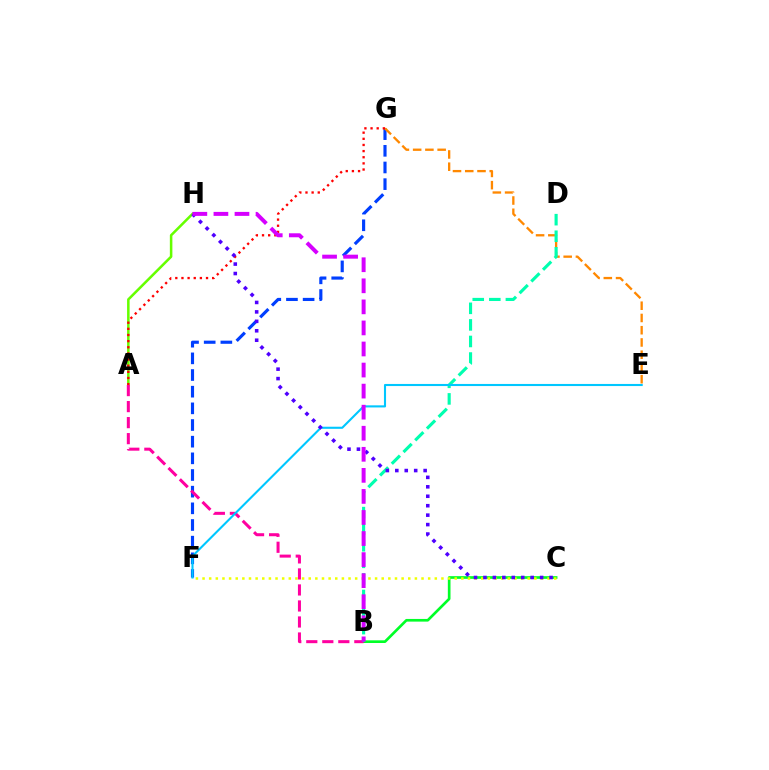{('B', 'C'): [{'color': '#00ff27', 'line_style': 'solid', 'thickness': 1.92}], ('A', 'H'): [{'color': '#66ff00', 'line_style': 'solid', 'thickness': 1.82}], ('C', 'F'): [{'color': '#eeff00', 'line_style': 'dotted', 'thickness': 1.8}], ('F', 'G'): [{'color': '#003fff', 'line_style': 'dashed', 'thickness': 2.26}], ('A', 'B'): [{'color': '#ff00a0', 'line_style': 'dashed', 'thickness': 2.18}], ('E', 'G'): [{'color': '#ff8800', 'line_style': 'dashed', 'thickness': 1.66}], ('B', 'D'): [{'color': '#00ffaf', 'line_style': 'dashed', 'thickness': 2.25}], ('A', 'G'): [{'color': '#ff0000', 'line_style': 'dotted', 'thickness': 1.67}], ('E', 'F'): [{'color': '#00c7ff', 'line_style': 'solid', 'thickness': 1.51}], ('C', 'H'): [{'color': '#4f00ff', 'line_style': 'dotted', 'thickness': 2.57}], ('B', 'H'): [{'color': '#d600ff', 'line_style': 'dashed', 'thickness': 2.86}]}